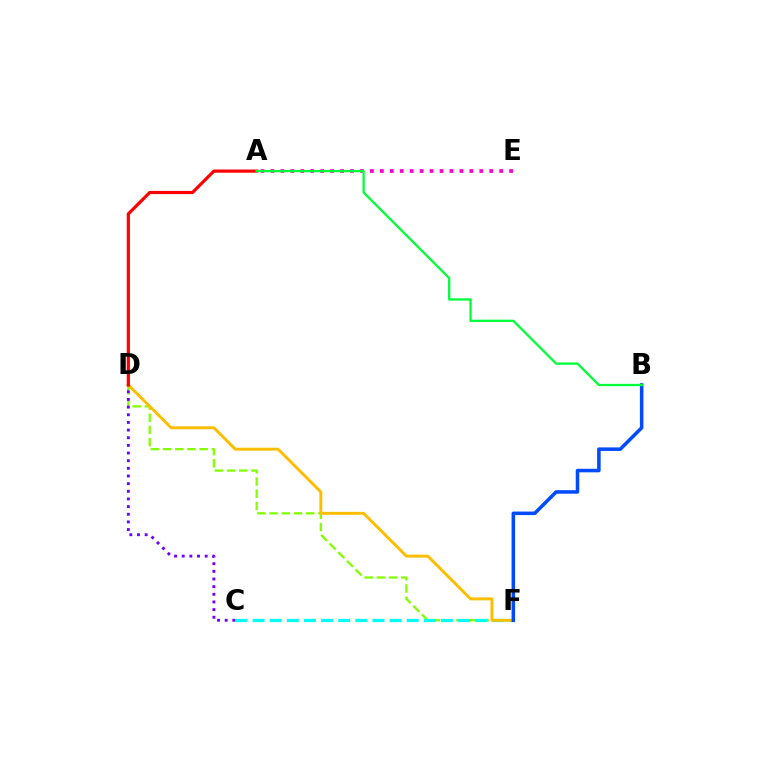{('A', 'E'): [{'color': '#ff00cf', 'line_style': 'dotted', 'thickness': 2.7}], ('D', 'F'): [{'color': '#84ff00', 'line_style': 'dashed', 'thickness': 1.66}, {'color': '#ffbd00', 'line_style': 'solid', 'thickness': 2.11}], ('C', 'F'): [{'color': '#00fff6', 'line_style': 'dashed', 'thickness': 2.33}], ('C', 'D'): [{'color': '#7200ff', 'line_style': 'dotted', 'thickness': 2.08}], ('B', 'F'): [{'color': '#004bff', 'line_style': 'solid', 'thickness': 2.54}], ('A', 'D'): [{'color': '#ff0000', 'line_style': 'solid', 'thickness': 2.31}], ('A', 'B'): [{'color': '#00ff39', 'line_style': 'solid', 'thickness': 1.64}]}